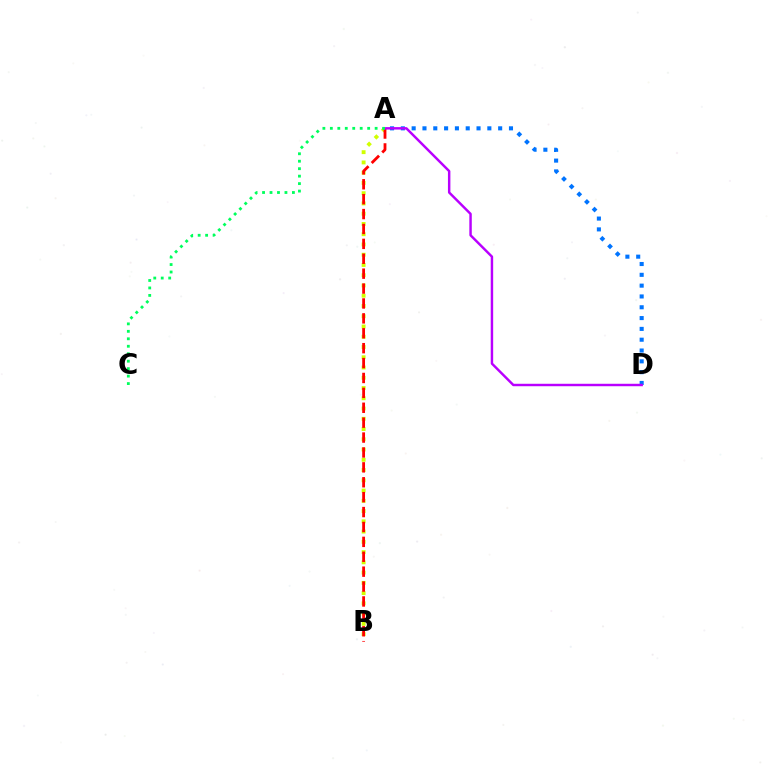{('A', 'B'): [{'color': '#d1ff00', 'line_style': 'dotted', 'thickness': 2.79}, {'color': '#ff0000', 'line_style': 'dashed', 'thickness': 2.02}], ('A', 'D'): [{'color': '#0074ff', 'line_style': 'dotted', 'thickness': 2.94}, {'color': '#b900ff', 'line_style': 'solid', 'thickness': 1.76}], ('A', 'C'): [{'color': '#00ff5c', 'line_style': 'dotted', 'thickness': 2.03}]}